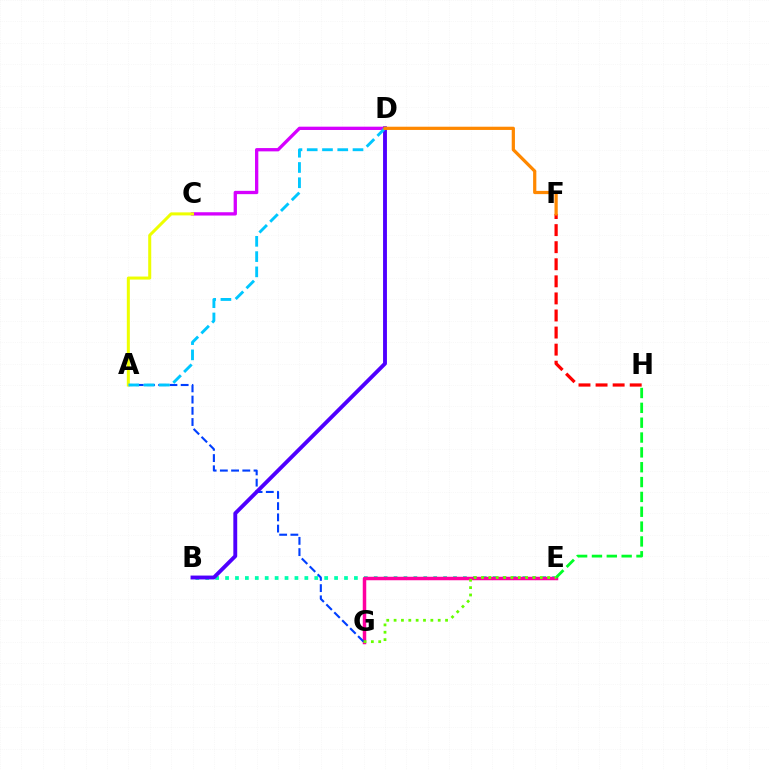{('B', 'E'): [{'color': '#00ffaf', 'line_style': 'dotted', 'thickness': 2.69}], ('E', 'G'): [{'color': '#ff00a0', 'line_style': 'solid', 'thickness': 2.51}, {'color': '#66ff00', 'line_style': 'dotted', 'thickness': 2.0}], ('A', 'G'): [{'color': '#003fff', 'line_style': 'dashed', 'thickness': 1.52}], ('E', 'H'): [{'color': '#00ff27', 'line_style': 'dashed', 'thickness': 2.02}], ('C', 'D'): [{'color': '#d600ff', 'line_style': 'solid', 'thickness': 2.38}], ('B', 'D'): [{'color': '#4f00ff', 'line_style': 'solid', 'thickness': 2.79}], ('A', 'C'): [{'color': '#eeff00', 'line_style': 'solid', 'thickness': 2.18}], ('F', 'H'): [{'color': '#ff0000', 'line_style': 'dashed', 'thickness': 2.32}], ('A', 'D'): [{'color': '#00c7ff', 'line_style': 'dashed', 'thickness': 2.07}], ('D', 'F'): [{'color': '#ff8800', 'line_style': 'solid', 'thickness': 2.33}]}